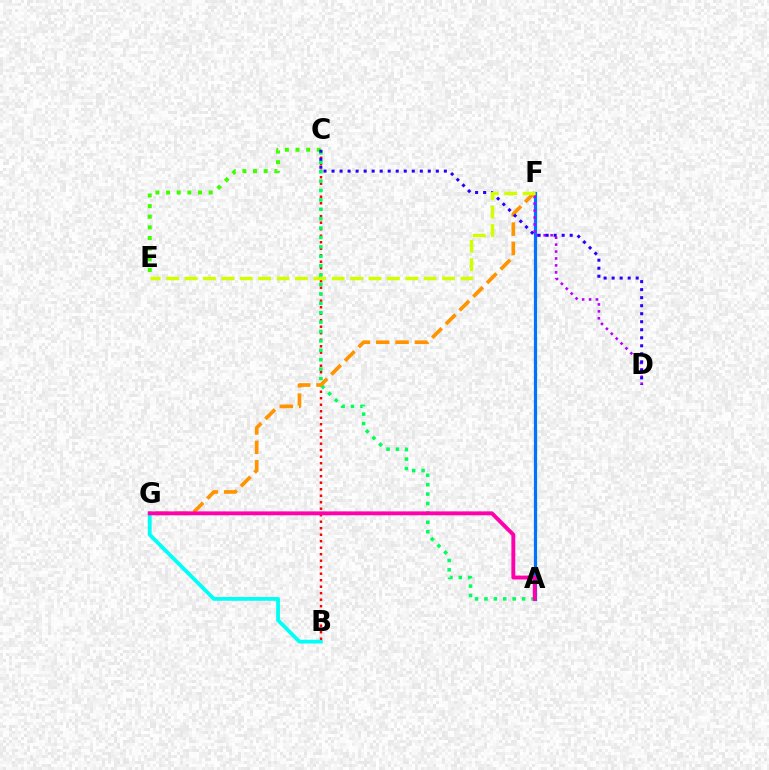{('B', 'G'): [{'color': '#00fff6', 'line_style': 'solid', 'thickness': 2.74}], ('B', 'C'): [{'color': '#ff0000', 'line_style': 'dotted', 'thickness': 1.77}], ('A', 'C'): [{'color': '#00ff5c', 'line_style': 'dotted', 'thickness': 2.55}], ('C', 'E'): [{'color': '#3dff00', 'line_style': 'dotted', 'thickness': 2.89}], ('A', 'F'): [{'color': '#0074ff', 'line_style': 'solid', 'thickness': 2.31}], ('D', 'F'): [{'color': '#b900ff', 'line_style': 'dotted', 'thickness': 1.88}], ('F', 'G'): [{'color': '#ff9400', 'line_style': 'dashed', 'thickness': 2.63}], ('C', 'D'): [{'color': '#2500ff', 'line_style': 'dotted', 'thickness': 2.18}], ('A', 'G'): [{'color': '#ff00ac', 'line_style': 'solid', 'thickness': 2.8}], ('E', 'F'): [{'color': '#d1ff00', 'line_style': 'dashed', 'thickness': 2.5}]}